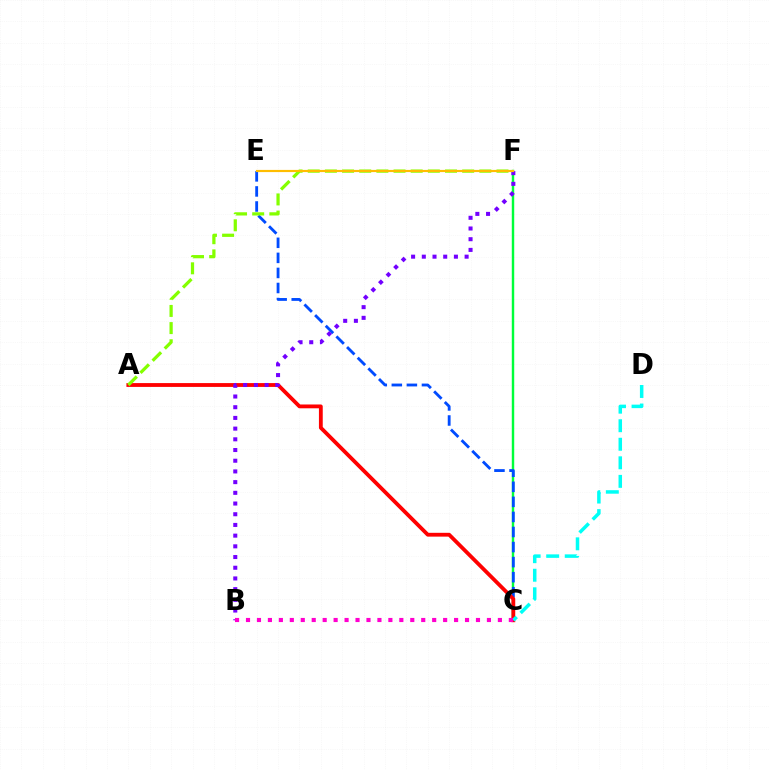{('C', 'F'): [{'color': '#00ff39', 'line_style': 'solid', 'thickness': 1.75}], ('C', 'E'): [{'color': '#004bff', 'line_style': 'dashed', 'thickness': 2.05}], ('A', 'C'): [{'color': '#ff0000', 'line_style': 'solid', 'thickness': 2.75}], ('A', 'F'): [{'color': '#84ff00', 'line_style': 'dashed', 'thickness': 2.33}], ('B', 'F'): [{'color': '#7200ff', 'line_style': 'dotted', 'thickness': 2.91}], ('C', 'D'): [{'color': '#00fff6', 'line_style': 'dashed', 'thickness': 2.52}], ('E', 'F'): [{'color': '#ffbd00', 'line_style': 'solid', 'thickness': 1.57}], ('B', 'C'): [{'color': '#ff00cf', 'line_style': 'dotted', 'thickness': 2.98}]}